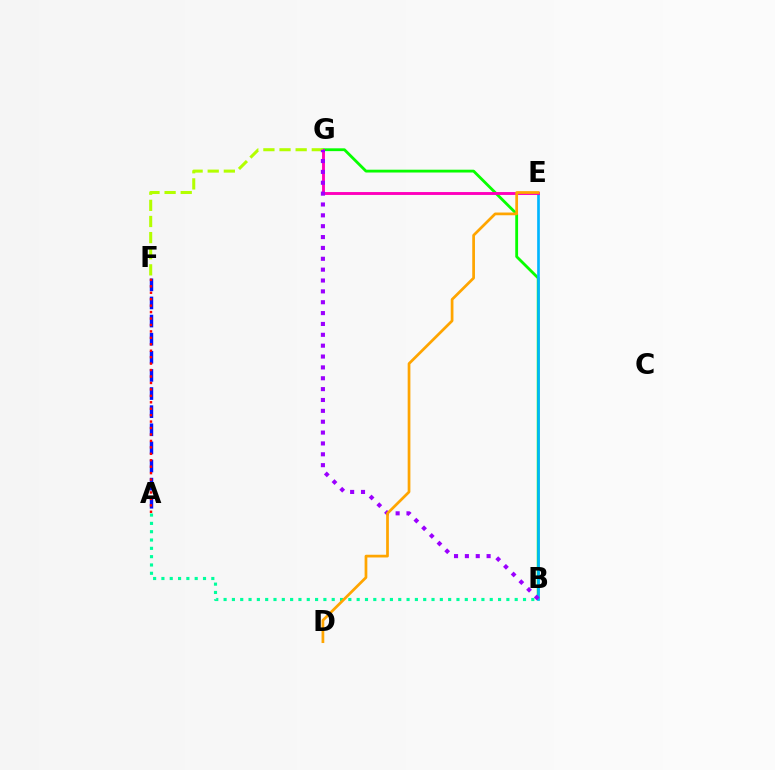{('B', 'G'): [{'color': '#08ff00', 'line_style': 'solid', 'thickness': 2.03}, {'color': '#9b00ff', 'line_style': 'dotted', 'thickness': 2.95}], ('B', 'E'): [{'color': '#00b5ff', 'line_style': 'solid', 'thickness': 1.92}], ('E', 'G'): [{'color': '#ff00bd', 'line_style': 'solid', 'thickness': 2.08}], ('F', 'G'): [{'color': '#b3ff00', 'line_style': 'dashed', 'thickness': 2.19}], ('A', 'B'): [{'color': '#00ff9d', 'line_style': 'dotted', 'thickness': 2.26}], ('A', 'F'): [{'color': '#0010ff', 'line_style': 'dashed', 'thickness': 2.46}, {'color': '#ff0000', 'line_style': 'dotted', 'thickness': 1.75}], ('D', 'E'): [{'color': '#ffa500', 'line_style': 'solid', 'thickness': 1.96}]}